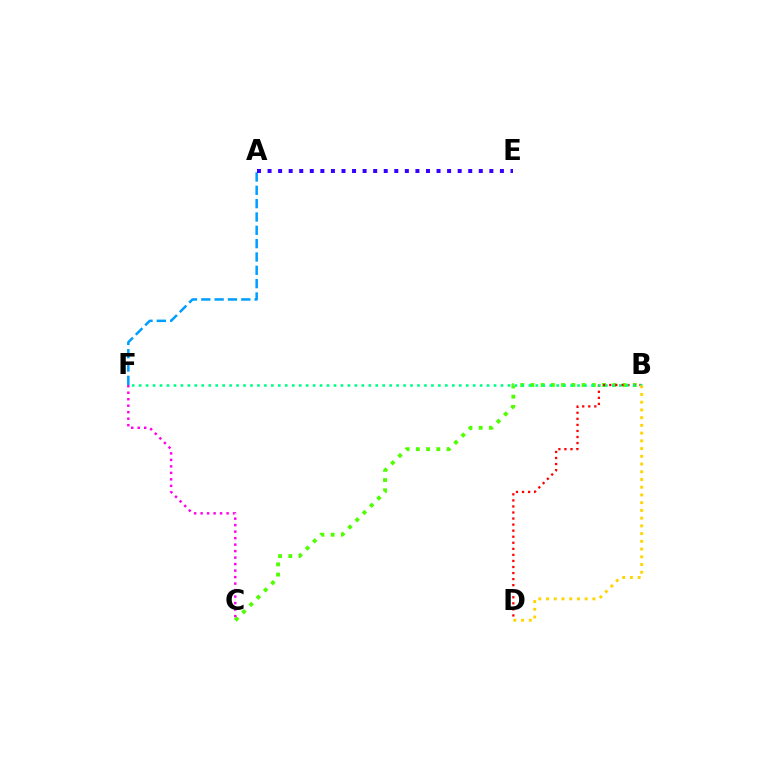{('B', 'C'): [{'color': '#4fff00', 'line_style': 'dotted', 'thickness': 2.78}], ('B', 'D'): [{'color': '#ff0000', 'line_style': 'dotted', 'thickness': 1.64}, {'color': '#ffd500', 'line_style': 'dotted', 'thickness': 2.1}], ('B', 'F'): [{'color': '#00ff86', 'line_style': 'dotted', 'thickness': 1.89}], ('A', 'F'): [{'color': '#009eff', 'line_style': 'dashed', 'thickness': 1.81}], ('C', 'F'): [{'color': '#ff00ed', 'line_style': 'dotted', 'thickness': 1.76}], ('A', 'E'): [{'color': '#3700ff', 'line_style': 'dotted', 'thickness': 2.87}]}